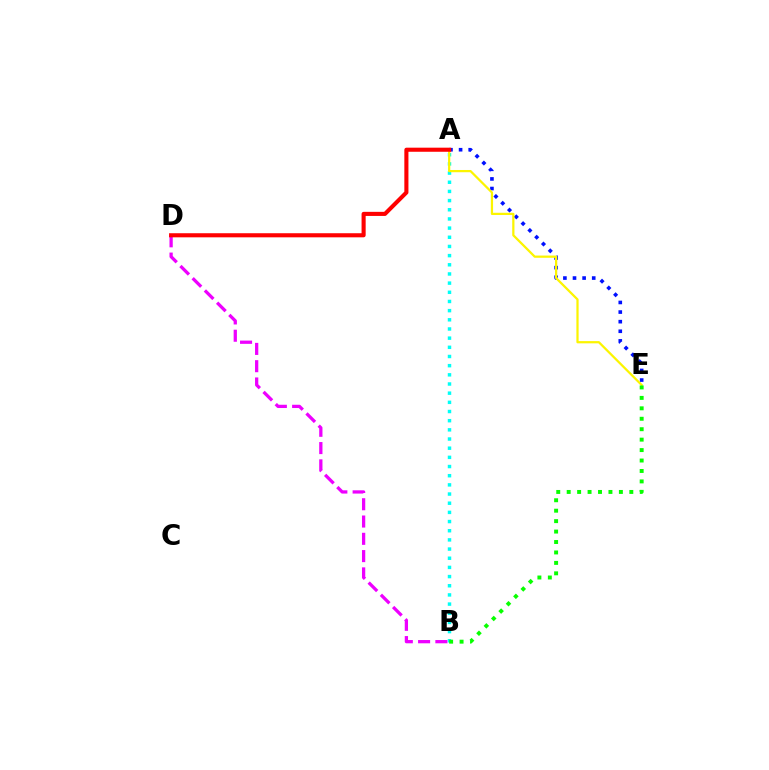{('A', 'B'): [{'color': '#00fff6', 'line_style': 'dotted', 'thickness': 2.49}], ('A', 'E'): [{'color': '#0010ff', 'line_style': 'dotted', 'thickness': 2.61}, {'color': '#fcf500', 'line_style': 'solid', 'thickness': 1.61}], ('B', 'D'): [{'color': '#ee00ff', 'line_style': 'dashed', 'thickness': 2.35}], ('B', 'E'): [{'color': '#08ff00', 'line_style': 'dotted', 'thickness': 2.84}], ('A', 'D'): [{'color': '#ff0000', 'line_style': 'solid', 'thickness': 2.95}]}